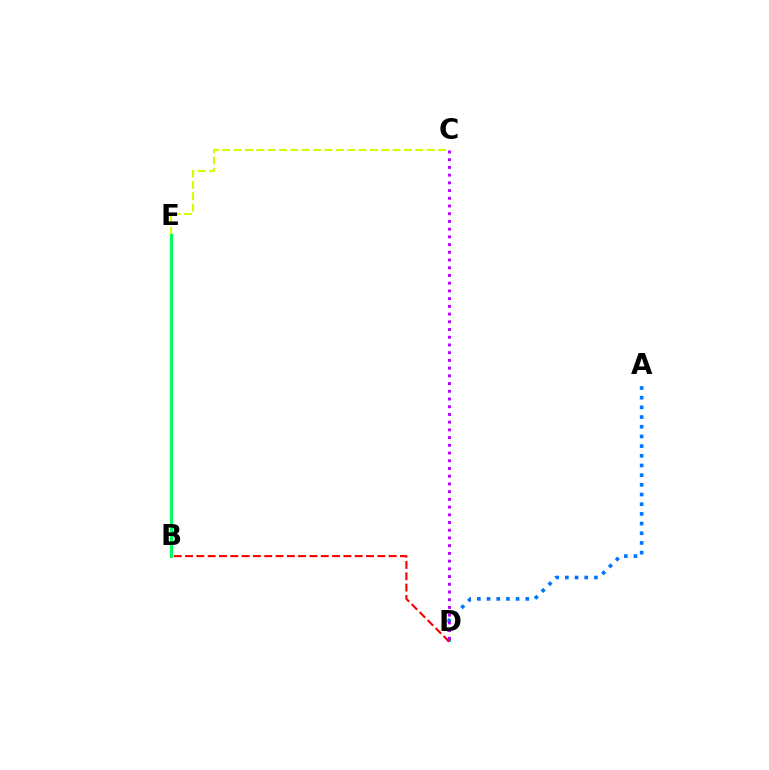{('C', 'E'): [{'color': '#d1ff00', 'line_style': 'dashed', 'thickness': 1.54}], ('A', 'D'): [{'color': '#0074ff', 'line_style': 'dotted', 'thickness': 2.63}], ('C', 'D'): [{'color': '#b900ff', 'line_style': 'dotted', 'thickness': 2.1}], ('B', 'D'): [{'color': '#ff0000', 'line_style': 'dashed', 'thickness': 1.54}], ('B', 'E'): [{'color': '#00ff5c', 'line_style': 'solid', 'thickness': 2.23}]}